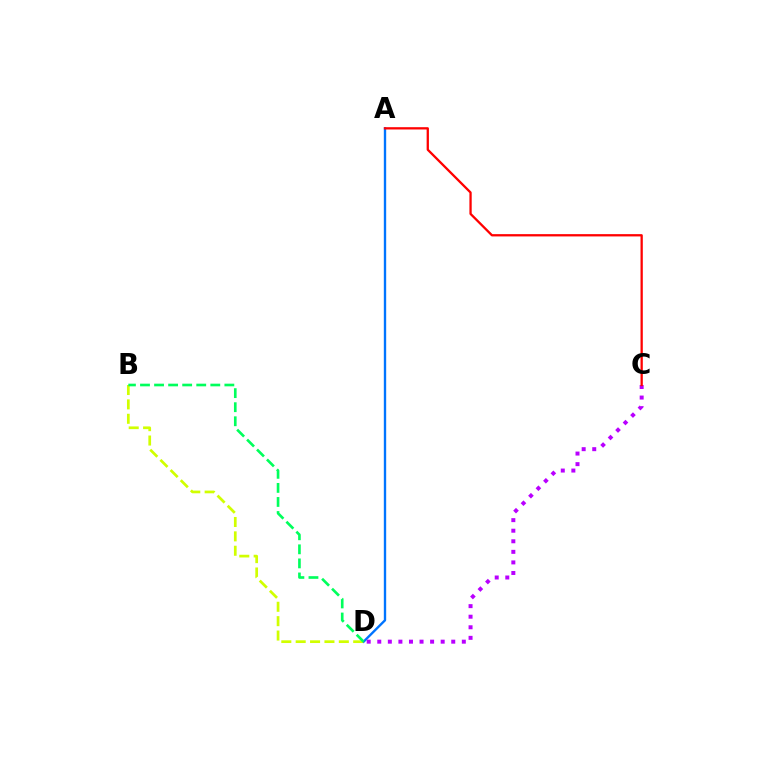{('A', 'D'): [{'color': '#0074ff', 'line_style': 'solid', 'thickness': 1.7}], ('C', 'D'): [{'color': '#b900ff', 'line_style': 'dotted', 'thickness': 2.87}], ('B', 'D'): [{'color': '#d1ff00', 'line_style': 'dashed', 'thickness': 1.95}, {'color': '#00ff5c', 'line_style': 'dashed', 'thickness': 1.91}], ('A', 'C'): [{'color': '#ff0000', 'line_style': 'solid', 'thickness': 1.65}]}